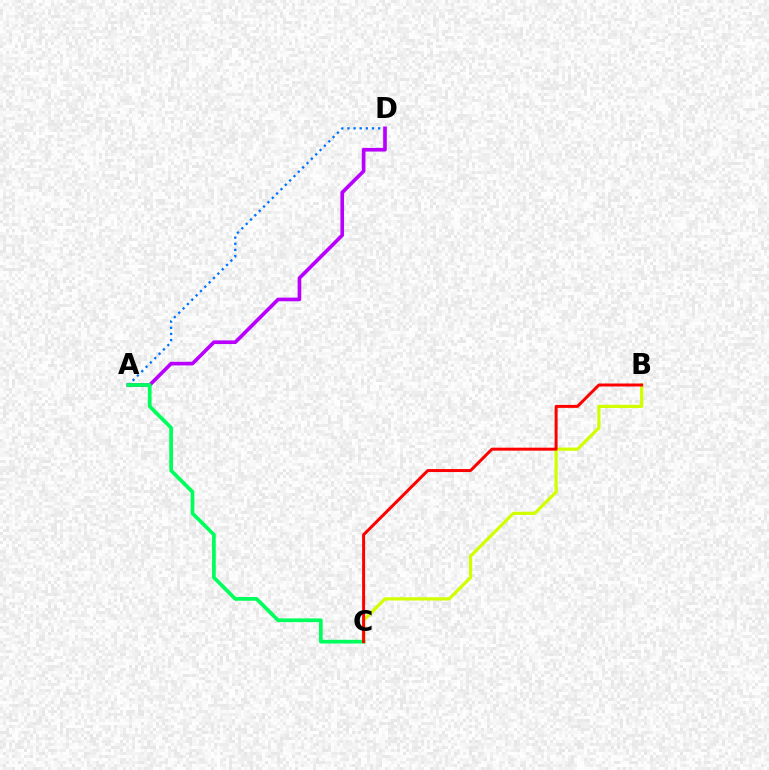{('A', 'D'): [{'color': '#0074ff', 'line_style': 'dotted', 'thickness': 1.67}, {'color': '#b900ff', 'line_style': 'solid', 'thickness': 2.63}], ('B', 'C'): [{'color': '#d1ff00', 'line_style': 'solid', 'thickness': 2.32}, {'color': '#ff0000', 'line_style': 'solid', 'thickness': 2.14}], ('A', 'C'): [{'color': '#00ff5c', 'line_style': 'solid', 'thickness': 2.67}]}